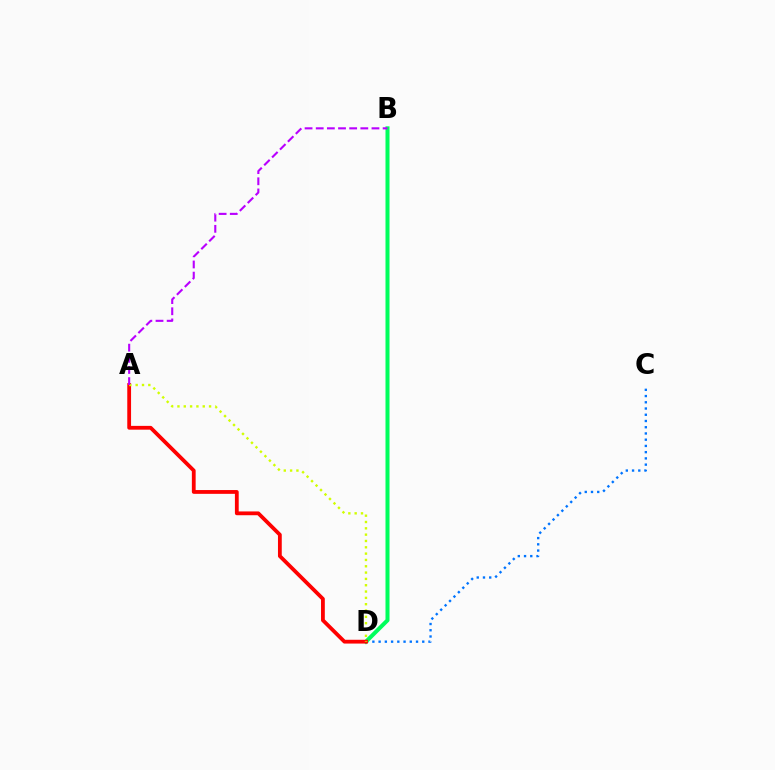{('C', 'D'): [{'color': '#0074ff', 'line_style': 'dotted', 'thickness': 1.69}], ('B', 'D'): [{'color': '#00ff5c', 'line_style': 'solid', 'thickness': 2.89}], ('A', 'D'): [{'color': '#ff0000', 'line_style': 'solid', 'thickness': 2.73}, {'color': '#d1ff00', 'line_style': 'dotted', 'thickness': 1.72}], ('A', 'B'): [{'color': '#b900ff', 'line_style': 'dashed', 'thickness': 1.51}]}